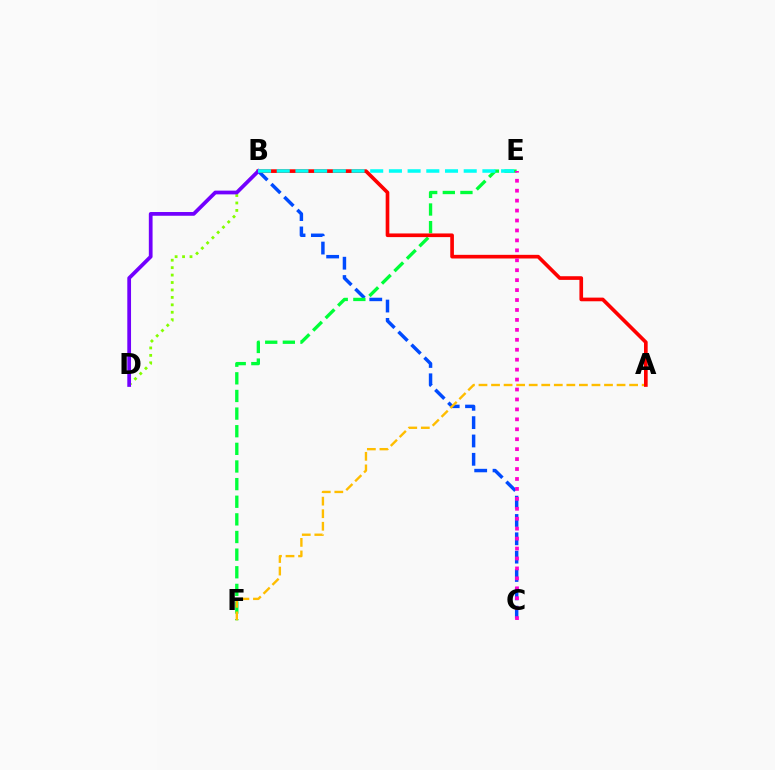{('B', 'C'): [{'color': '#004bff', 'line_style': 'dashed', 'thickness': 2.49}], ('B', 'D'): [{'color': '#84ff00', 'line_style': 'dotted', 'thickness': 2.02}, {'color': '#7200ff', 'line_style': 'solid', 'thickness': 2.69}], ('E', 'F'): [{'color': '#00ff39', 'line_style': 'dashed', 'thickness': 2.4}], ('A', 'F'): [{'color': '#ffbd00', 'line_style': 'dashed', 'thickness': 1.71}], ('A', 'B'): [{'color': '#ff0000', 'line_style': 'solid', 'thickness': 2.63}], ('C', 'E'): [{'color': '#ff00cf', 'line_style': 'dotted', 'thickness': 2.7}], ('B', 'E'): [{'color': '#00fff6', 'line_style': 'dashed', 'thickness': 2.54}]}